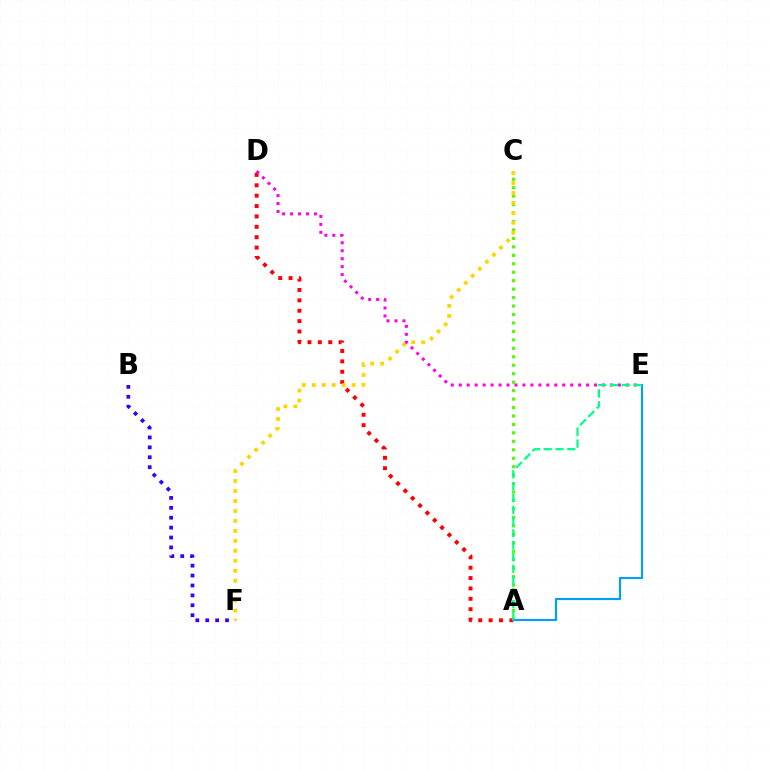{('A', 'D'): [{'color': '#ff0000', 'line_style': 'dotted', 'thickness': 2.82}], ('A', 'C'): [{'color': '#4fff00', 'line_style': 'dotted', 'thickness': 2.3}], ('B', 'F'): [{'color': '#3700ff', 'line_style': 'dotted', 'thickness': 2.69}], ('C', 'F'): [{'color': '#ffd500', 'line_style': 'dotted', 'thickness': 2.71}], ('D', 'E'): [{'color': '#ff00ed', 'line_style': 'dotted', 'thickness': 2.16}], ('A', 'E'): [{'color': '#009eff', 'line_style': 'solid', 'thickness': 1.55}, {'color': '#00ff86', 'line_style': 'dashed', 'thickness': 1.6}]}